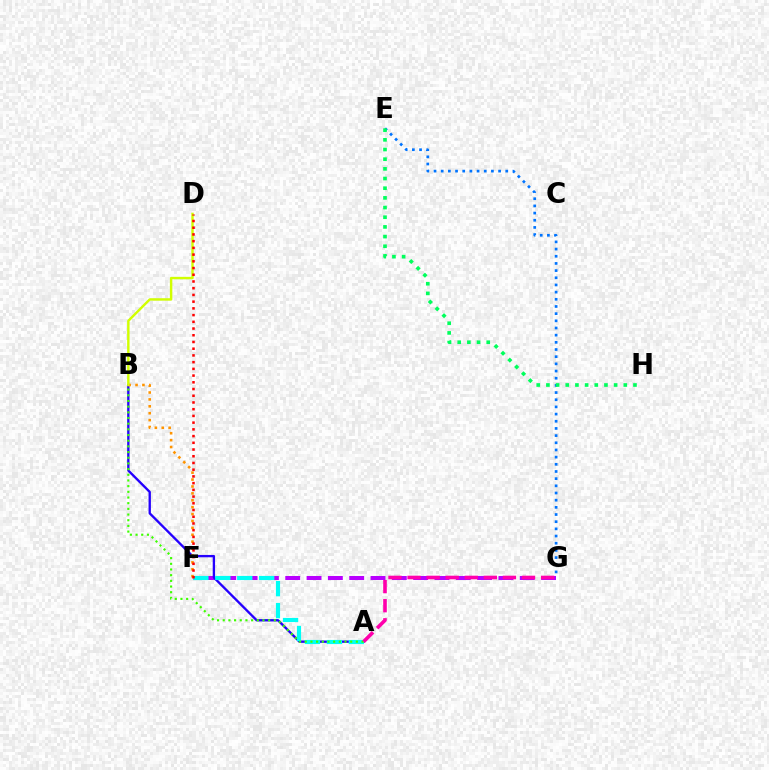{('F', 'G'): [{'color': '#b900ff', 'line_style': 'dashed', 'thickness': 2.9}], ('A', 'B'): [{'color': '#2500ff', 'line_style': 'solid', 'thickness': 1.69}, {'color': '#3dff00', 'line_style': 'dotted', 'thickness': 1.54}], ('A', 'F'): [{'color': '#00fff6', 'line_style': 'dashed', 'thickness': 2.98}], ('B', 'F'): [{'color': '#ff9400', 'line_style': 'dotted', 'thickness': 1.87}], ('E', 'G'): [{'color': '#0074ff', 'line_style': 'dotted', 'thickness': 1.95}], ('B', 'D'): [{'color': '#d1ff00', 'line_style': 'solid', 'thickness': 1.74}], ('D', 'F'): [{'color': '#ff0000', 'line_style': 'dotted', 'thickness': 1.83}], ('A', 'G'): [{'color': '#ff00ac', 'line_style': 'dashed', 'thickness': 2.59}], ('E', 'H'): [{'color': '#00ff5c', 'line_style': 'dotted', 'thickness': 2.63}]}